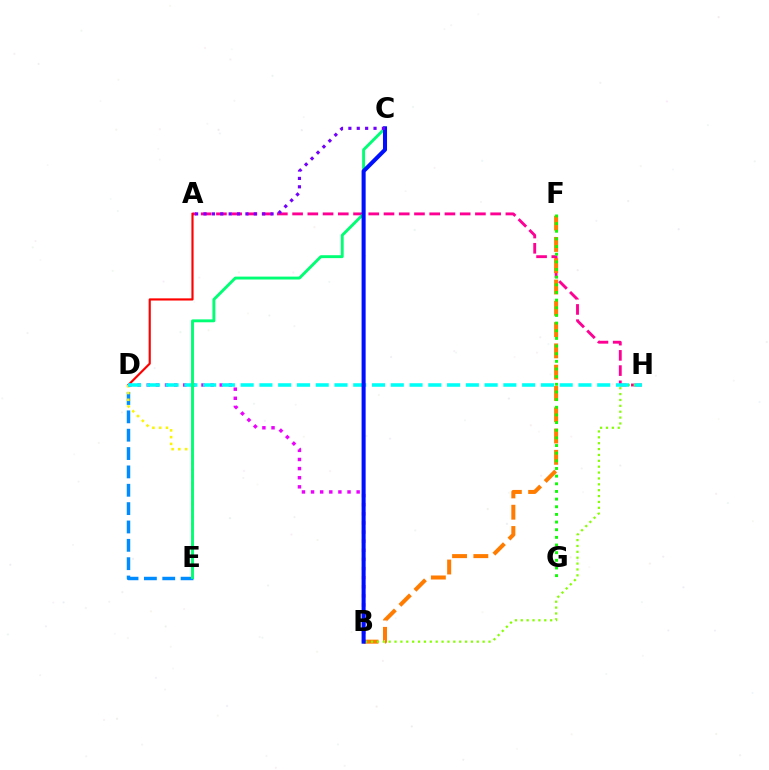{('A', 'H'): [{'color': '#ff0094', 'line_style': 'dashed', 'thickness': 2.07}], ('B', 'F'): [{'color': '#ff7c00', 'line_style': 'dashed', 'thickness': 2.89}], ('D', 'E'): [{'color': '#008cff', 'line_style': 'dashed', 'thickness': 2.49}, {'color': '#fcf500', 'line_style': 'dotted', 'thickness': 1.84}], ('A', 'D'): [{'color': '#ff0000', 'line_style': 'solid', 'thickness': 1.56}], ('F', 'G'): [{'color': '#08ff00', 'line_style': 'dotted', 'thickness': 2.08}], ('B', 'H'): [{'color': '#84ff00', 'line_style': 'dotted', 'thickness': 1.6}], ('B', 'D'): [{'color': '#ee00ff', 'line_style': 'dotted', 'thickness': 2.48}], ('D', 'H'): [{'color': '#00fff6', 'line_style': 'dashed', 'thickness': 2.55}], ('C', 'E'): [{'color': '#00ff74', 'line_style': 'solid', 'thickness': 2.09}], ('B', 'C'): [{'color': '#0010ff', 'line_style': 'solid', 'thickness': 2.91}], ('A', 'C'): [{'color': '#7200ff', 'line_style': 'dotted', 'thickness': 2.28}]}